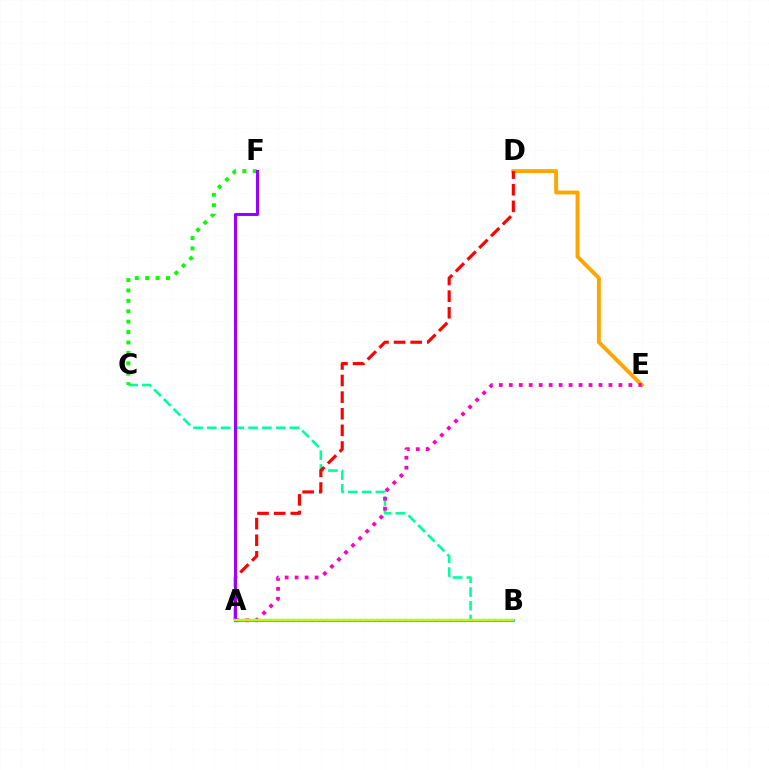{('A', 'B'): [{'color': '#0010ff', 'line_style': 'dotted', 'thickness': 1.52}, {'color': '#00b5ff', 'line_style': 'solid', 'thickness': 2.0}, {'color': '#b3ff00', 'line_style': 'solid', 'thickness': 1.7}], ('B', 'C'): [{'color': '#00ff9d', 'line_style': 'dashed', 'thickness': 1.87}], ('C', 'F'): [{'color': '#08ff00', 'line_style': 'dotted', 'thickness': 2.83}], ('D', 'E'): [{'color': '#ffa500', 'line_style': 'solid', 'thickness': 2.8}], ('A', 'E'): [{'color': '#ff00bd', 'line_style': 'dotted', 'thickness': 2.71}], ('A', 'D'): [{'color': '#ff0000', 'line_style': 'dashed', 'thickness': 2.26}], ('A', 'F'): [{'color': '#9b00ff', 'line_style': 'solid', 'thickness': 2.21}]}